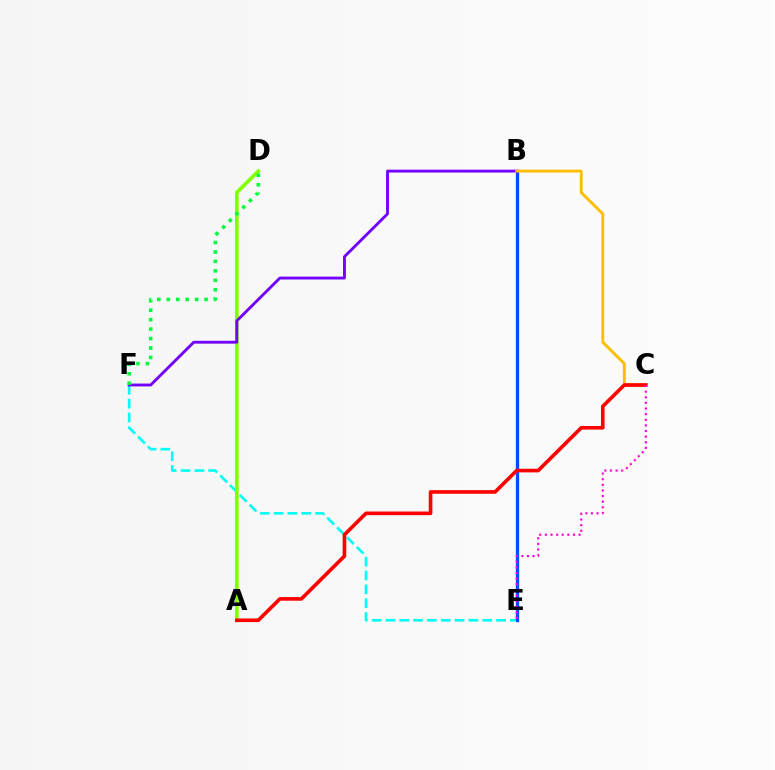{('E', 'F'): [{'color': '#00fff6', 'line_style': 'dashed', 'thickness': 1.88}], ('B', 'E'): [{'color': '#004bff', 'line_style': 'solid', 'thickness': 2.36}], ('A', 'D'): [{'color': '#84ff00', 'line_style': 'solid', 'thickness': 2.66}], ('B', 'F'): [{'color': '#7200ff', 'line_style': 'solid', 'thickness': 2.06}], ('B', 'C'): [{'color': '#ffbd00', 'line_style': 'solid', 'thickness': 2.07}], ('A', 'C'): [{'color': '#ff0000', 'line_style': 'solid', 'thickness': 2.62}], ('D', 'F'): [{'color': '#00ff39', 'line_style': 'dotted', 'thickness': 2.57}], ('C', 'E'): [{'color': '#ff00cf', 'line_style': 'dotted', 'thickness': 1.53}]}